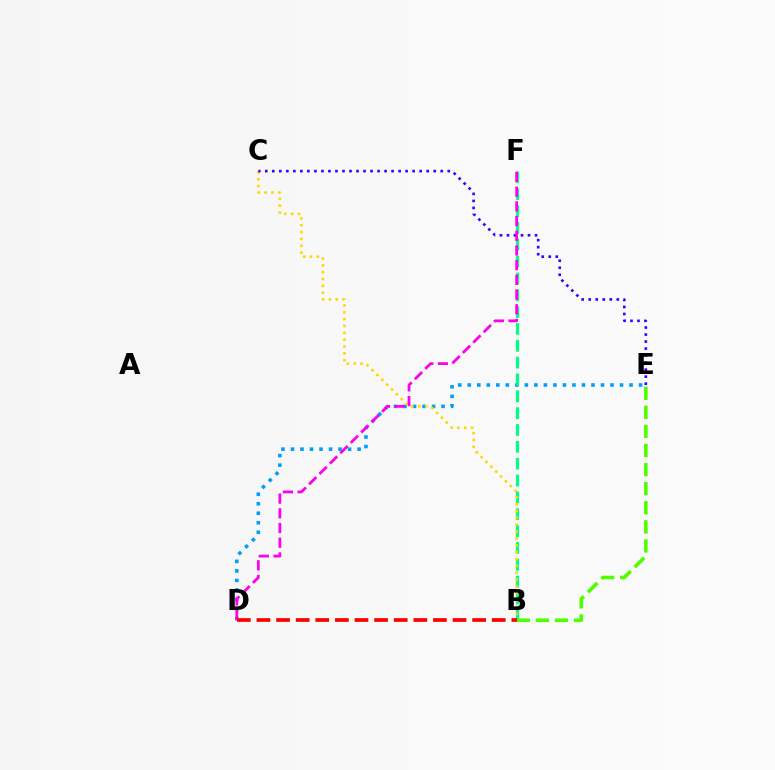{('D', 'E'): [{'color': '#009eff', 'line_style': 'dotted', 'thickness': 2.59}], ('B', 'F'): [{'color': '#00ff86', 'line_style': 'dashed', 'thickness': 2.29}], ('B', 'C'): [{'color': '#ffd500', 'line_style': 'dotted', 'thickness': 1.86}], ('C', 'E'): [{'color': '#3700ff', 'line_style': 'dotted', 'thickness': 1.91}], ('D', 'F'): [{'color': '#ff00ed', 'line_style': 'dashed', 'thickness': 2.0}], ('B', 'E'): [{'color': '#4fff00', 'line_style': 'dashed', 'thickness': 2.59}], ('B', 'D'): [{'color': '#ff0000', 'line_style': 'dashed', 'thickness': 2.66}]}